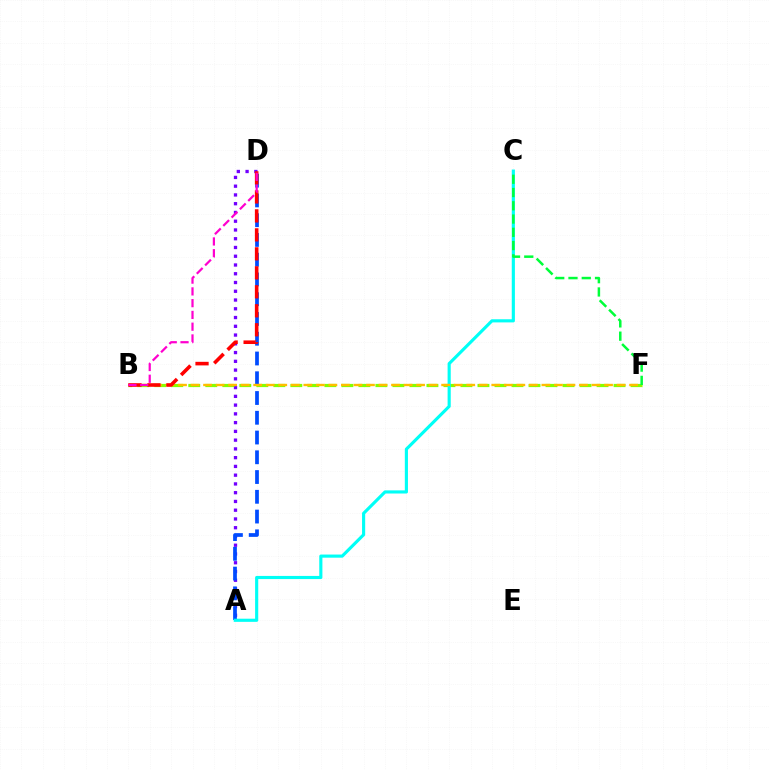{('A', 'D'): [{'color': '#7200ff', 'line_style': 'dotted', 'thickness': 2.38}, {'color': '#004bff', 'line_style': 'dashed', 'thickness': 2.68}], ('B', 'F'): [{'color': '#84ff00', 'line_style': 'dashed', 'thickness': 2.31}, {'color': '#ffbd00', 'line_style': 'dashed', 'thickness': 1.7}], ('A', 'C'): [{'color': '#00fff6', 'line_style': 'solid', 'thickness': 2.26}], ('B', 'D'): [{'color': '#ff0000', 'line_style': 'dashed', 'thickness': 2.58}, {'color': '#ff00cf', 'line_style': 'dashed', 'thickness': 1.6}], ('C', 'F'): [{'color': '#00ff39', 'line_style': 'dashed', 'thickness': 1.8}]}